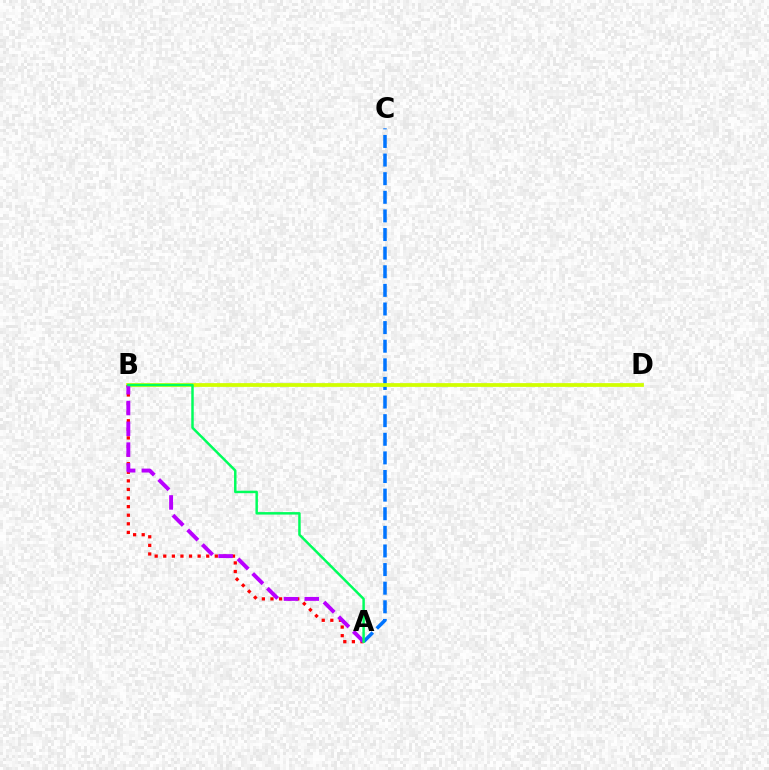{('A', 'C'): [{'color': '#0074ff', 'line_style': 'dashed', 'thickness': 2.53}], ('B', 'D'): [{'color': '#d1ff00', 'line_style': 'solid', 'thickness': 2.7}], ('A', 'B'): [{'color': '#ff0000', 'line_style': 'dotted', 'thickness': 2.33}, {'color': '#b900ff', 'line_style': 'dashed', 'thickness': 2.82}, {'color': '#00ff5c', 'line_style': 'solid', 'thickness': 1.78}]}